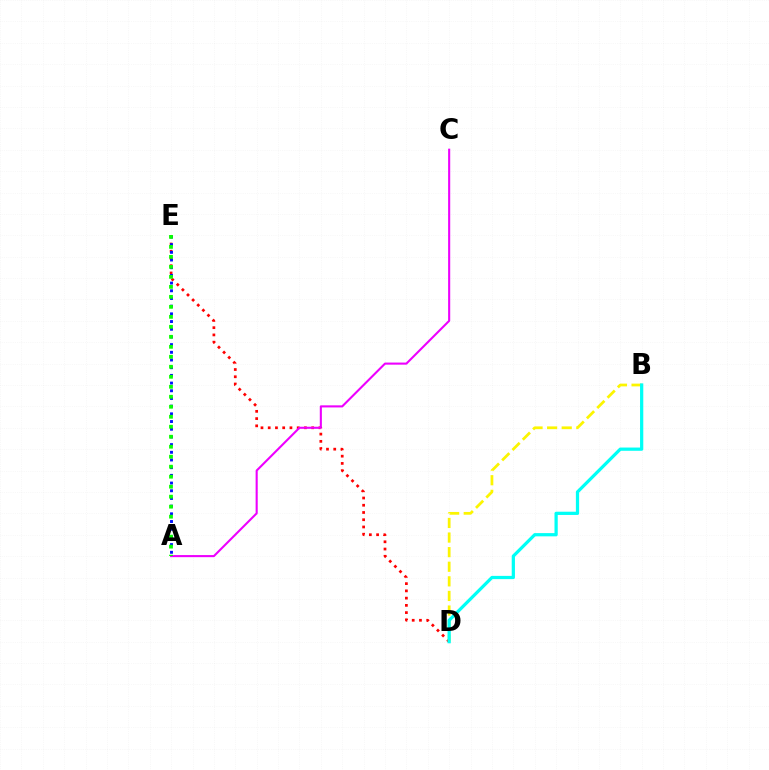{('D', 'E'): [{'color': '#ff0000', 'line_style': 'dotted', 'thickness': 1.97}], ('B', 'D'): [{'color': '#fcf500', 'line_style': 'dashed', 'thickness': 1.98}, {'color': '#00fff6', 'line_style': 'solid', 'thickness': 2.33}], ('A', 'C'): [{'color': '#ee00ff', 'line_style': 'solid', 'thickness': 1.51}], ('A', 'E'): [{'color': '#0010ff', 'line_style': 'dotted', 'thickness': 2.09}, {'color': '#08ff00', 'line_style': 'dotted', 'thickness': 2.71}]}